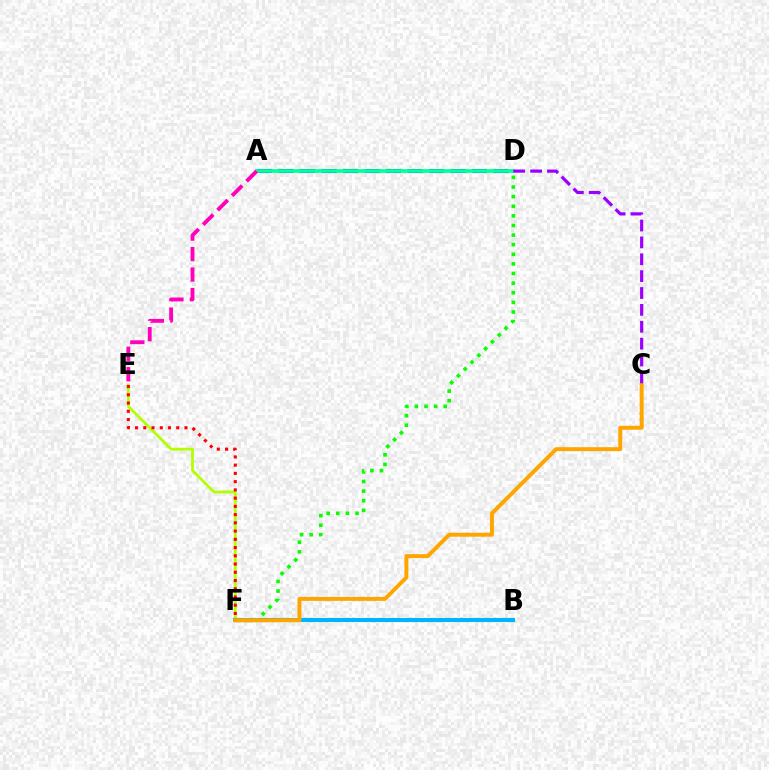{('E', 'F'): [{'color': '#b3ff00', 'line_style': 'solid', 'thickness': 2.0}, {'color': '#ff0000', 'line_style': 'dotted', 'thickness': 2.24}], ('B', 'F'): [{'color': '#00b5ff', 'line_style': 'solid', 'thickness': 2.95}], ('A', 'D'): [{'color': '#0010ff', 'line_style': 'dashed', 'thickness': 2.92}, {'color': '#00ff9d', 'line_style': 'solid', 'thickness': 2.66}], ('D', 'F'): [{'color': '#08ff00', 'line_style': 'dotted', 'thickness': 2.61}], ('C', 'F'): [{'color': '#ffa500', 'line_style': 'solid', 'thickness': 2.85}], ('C', 'D'): [{'color': '#9b00ff', 'line_style': 'dashed', 'thickness': 2.29}], ('A', 'E'): [{'color': '#ff00bd', 'line_style': 'dashed', 'thickness': 2.78}]}